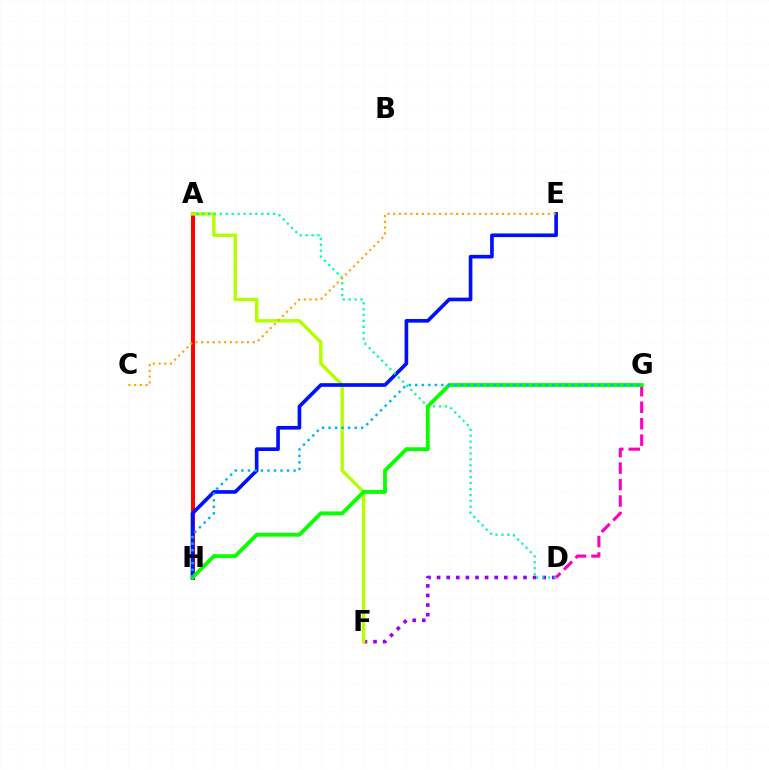{('D', 'F'): [{'color': '#9b00ff', 'line_style': 'dotted', 'thickness': 2.61}], ('A', 'H'): [{'color': '#ff0000', 'line_style': 'solid', 'thickness': 2.86}], ('A', 'F'): [{'color': '#b3ff00', 'line_style': 'solid', 'thickness': 2.46}], ('E', 'H'): [{'color': '#0010ff', 'line_style': 'solid', 'thickness': 2.63}], ('A', 'D'): [{'color': '#00ff9d', 'line_style': 'dotted', 'thickness': 1.61}], ('D', 'G'): [{'color': '#ff00bd', 'line_style': 'dashed', 'thickness': 2.24}], ('G', 'H'): [{'color': '#08ff00', 'line_style': 'solid', 'thickness': 2.77}, {'color': '#00b5ff', 'line_style': 'dotted', 'thickness': 1.77}], ('C', 'E'): [{'color': '#ffa500', 'line_style': 'dotted', 'thickness': 1.56}]}